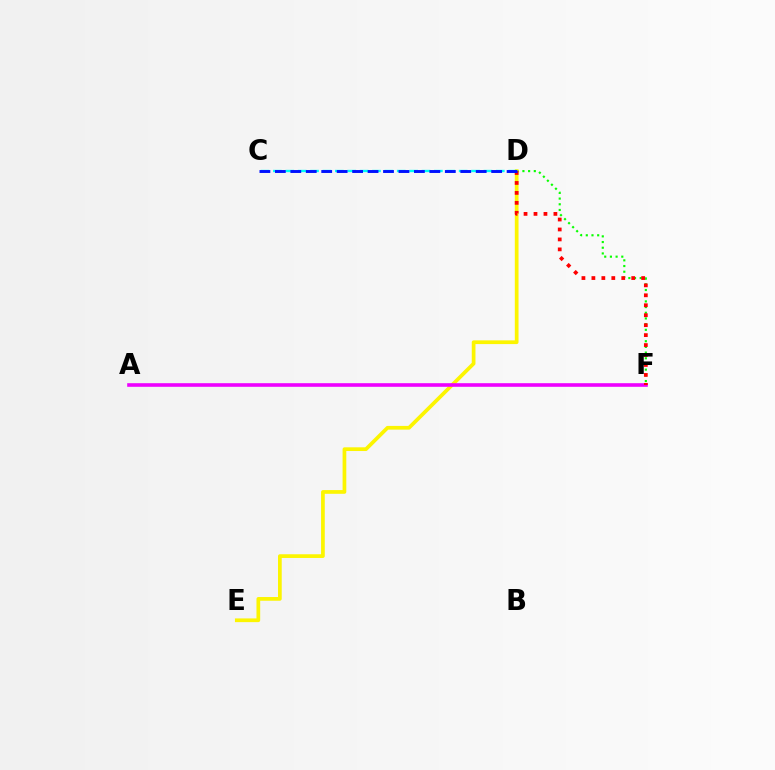{('D', 'F'): [{'color': '#08ff00', 'line_style': 'dotted', 'thickness': 1.55}, {'color': '#ff0000', 'line_style': 'dotted', 'thickness': 2.7}], ('D', 'E'): [{'color': '#fcf500', 'line_style': 'solid', 'thickness': 2.68}], ('A', 'F'): [{'color': '#ee00ff', 'line_style': 'solid', 'thickness': 2.6}], ('C', 'D'): [{'color': '#00fff6', 'line_style': 'dashed', 'thickness': 1.68}, {'color': '#0010ff', 'line_style': 'dashed', 'thickness': 2.1}]}